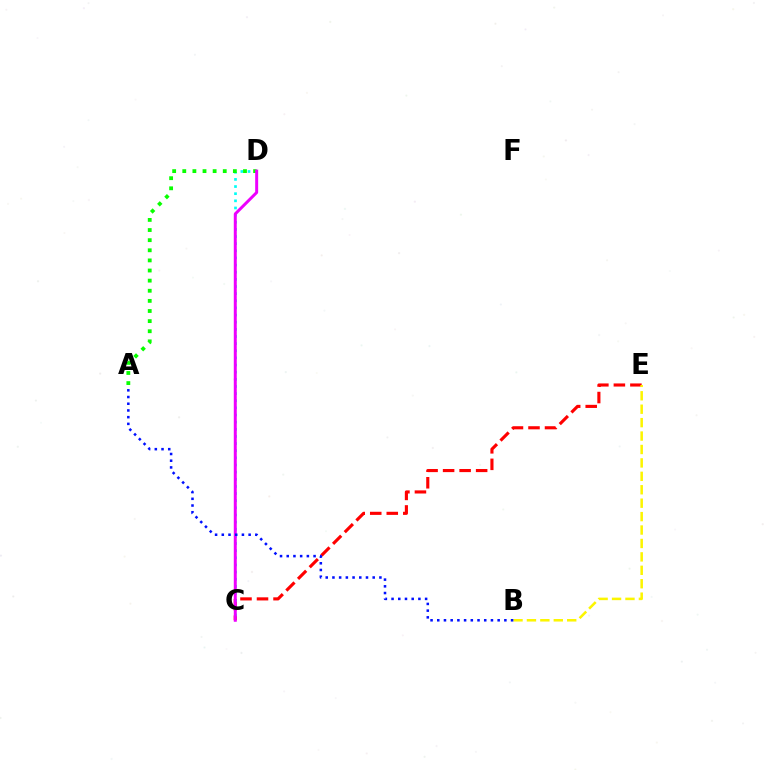{('C', 'E'): [{'color': '#ff0000', 'line_style': 'dashed', 'thickness': 2.24}], ('B', 'E'): [{'color': '#fcf500', 'line_style': 'dashed', 'thickness': 1.82}], ('C', 'D'): [{'color': '#00fff6', 'line_style': 'dotted', 'thickness': 1.94}, {'color': '#ee00ff', 'line_style': 'solid', 'thickness': 2.14}], ('A', 'D'): [{'color': '#08ff00', 'line_style': 'dotted', 'thickness': 2.75}], ('A', 'B'): [{'color': '#0010ff', 'line_style': 'dotted', 'thickness': 1.82}]}